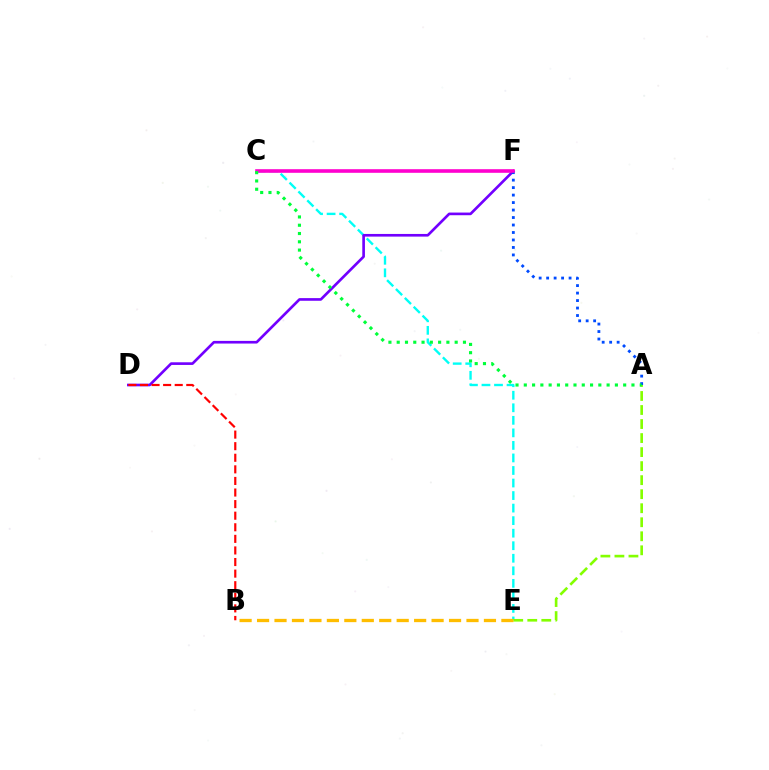{('C', 'E'): [{'color': '#00fff6', 'line_style': 'dashed', 'thickness': 1.7}], ('D', 'F'): [{'color': '#7200ff', 'line_style': 'solid', 'thickness': 1.91}], ('A', 'F'): [{'color': '#004bff', 'line_style': 'dotted', 'thickness': 2.03}], ('C', 'F'): [{'color': '#ff00cf', 'line_style': 'solid', 'thickness': 2.6}], ('B', 'D'): [{'color': '#ff0000', 'line_style': 'dashed', 'thickness': 1.57}], ('A', 'E'): [{'color': '#84ff00', 'line_style': 'dashed', 'thickness': 1.91}], ('A', 'C'): [{'color': '#00ff39', 'line_style': 'dotted', 'thickness': 2.25}], ('B', 'E'): [{'color': '#ffbd00', 'line_style': 'dashed', 'thickness': 2.37}]}